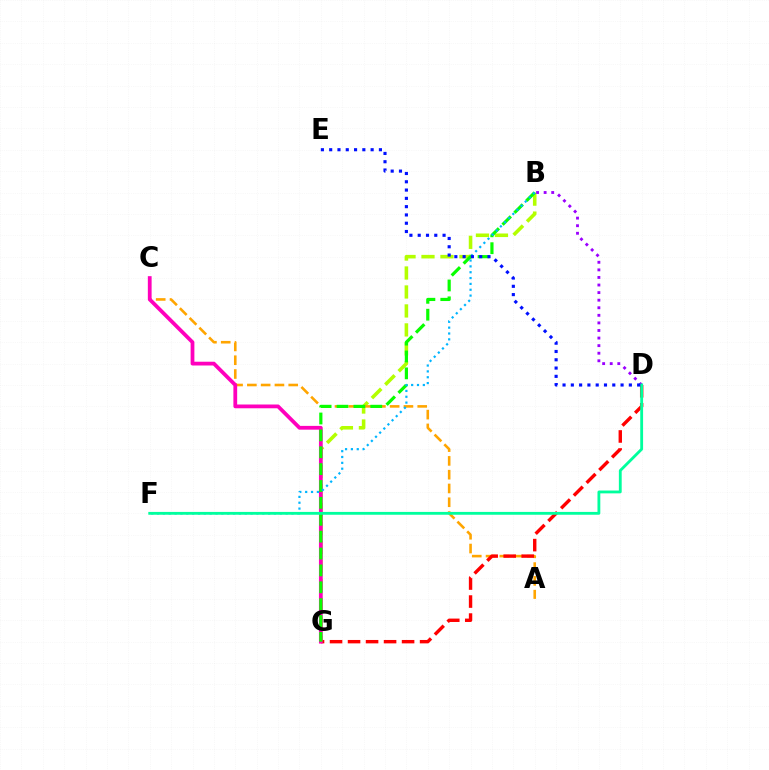{('B', 'G'): [{'color': '#b3ff00', 'line_style': 'dashed', 'thickness': 2.58}, {'color': '#08ff00', 'line_style': 'dashed', 'thickness': 2.29}], ('A', 'C'): [{'color': '#ffa500', 'line_style': 'dashed', 'thickness': 1.87}], ('D', 'G'): [{'color': '#ff0000', 'line_style': 'dashed', 'thickness': 2.45}], ('C', 'G'): [{'color': '#ff00bd', 'line_style': 'solid', 'thickness': 2.72}], ('B', 'F'): [{'color': '#00b5ff', 'line_style': 'dotted', 'thickness': 1.59}], ('B', 'D'): [{'color': '#9b00ff', 'line_style': 'dotted', 'thickness': 2.06}], ('D', 'F'): [{'color': '#00ff9d', 'line_style': 'solid', 'thickness': 2.04}], ('D', 'E'): [{'color': '#0010ff', 'line_style': 'dotted', 'thickness': 2.25}]}